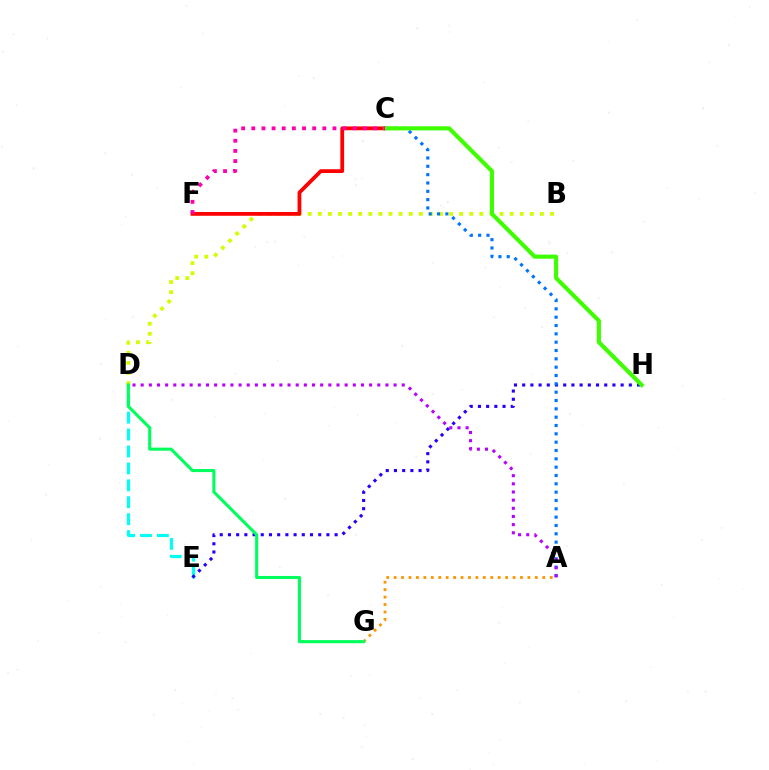{('D', 'E'): [{'color': '#00fff6', 'line_style': 'dashed', 'thickness': 2.3}], ('B', 'D'): [{'color': '#d1ff00', 'line_style': 'dotted', 'thickness': 2.74}], ('A', 'G'): [{'color': '#ff9400', 'line_style': 'dotted', 'thickness': 2.02}], ('E', 'H'): [{'color': '#2500ff', 'line_style': 'dotted', 'thickness': 2.23}], ('D', 'G'): [{'color': '#00ff5c', 'line_style': 'solid', 'thickness': 2.22}], ('A', 'C'): [{'color': '#0074ff', 'line_style': 'dotted', 'thickness': 2.26}], ('C', 'F'): [{'color': '#ff0000', 'line_style': 'solid', 'thickness': 2.72}, {'color': '#ff00ac', 'line_style': 'dotted', 'thickness': 2.76}], ('C', 'H'): [{'color': '#3dff00', 'line_style': 'solid', 'thickness': 2.96}], ('A', 'D'): [{'color': '#b900ff', 'line_style': 'dotted', 'thickness': 2.22}]}